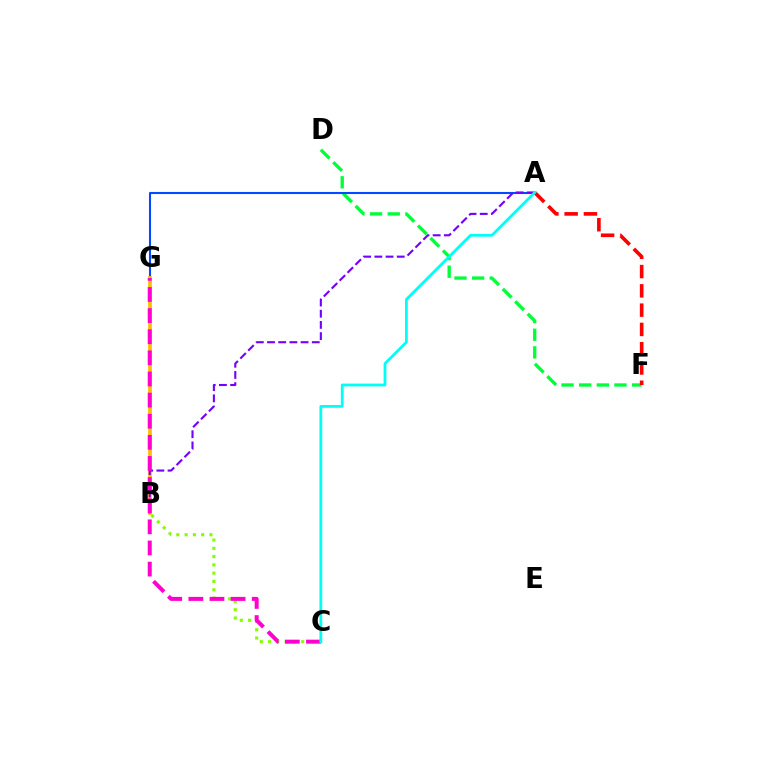{('D', 'F'): [{'color': '#00ff39', 'line_style': 'dashed', 'thickness': 2.4}], ('B', 'C'): [{'color': '#84ff00', 'line_style': 'dotted', 'thickness': 2.25}], ('A', 'G'): [{'color': '#004bff', 'line_style': 'solid', 'thickness': 1.5}], ('A', 'F'): [{'color': '#ff0000', 'line_style': 'dashed', 'thickness': 2.62}], ('B', 'G'): [{'color': '#ffbd00', 'line_style': 'solid', 'thickness': 2.68}], ('A', 'B'): [{'color': '#7200ff', 'line_style': 'dashed', 'thickness': 1.52}], ('C', 'G'): [{'color': '#ff00cf', 'line_style': 'dashed', 'thickness': 2.87}], ('A', 'C'): [{'color': '#00fff6', 'line_style': 'solid', 'thickness': 2.01}]}